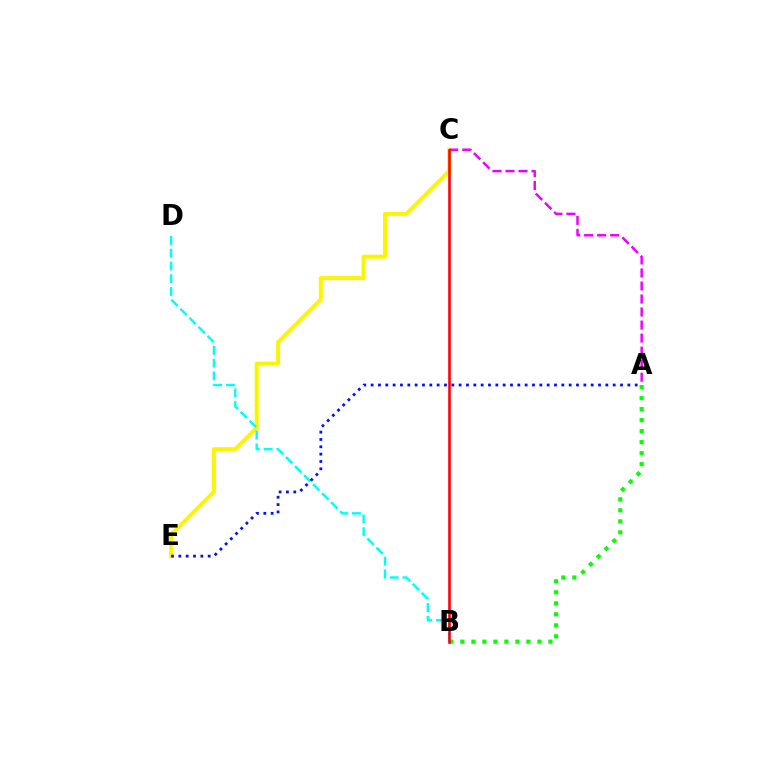{('C', 'E'): [{'color': '#fcf500', 'line_style': 'solid', 'thickness': 2.87}], ('A', 'C'): [{'color': '#ee00ff', 'line_style': 'dashed', 'thickness': 1.77}], ('A', 'B'): [{'color': '#08ff00', 'line_style': 'dotted', 'thickness': 2.99}], ('B', 'D'): [{'color': '#00fff6', 'line_style': 'dashed', 'thickness': 1.73}], ('A', 'E'): [{'color': '#0010ff', 'line_style': 'dotted', 'thickness': 1.99}], ('B', 'C'): [{'color': '#ff0000', 'line_style': 'solid', 'thickness': 1.85}]}